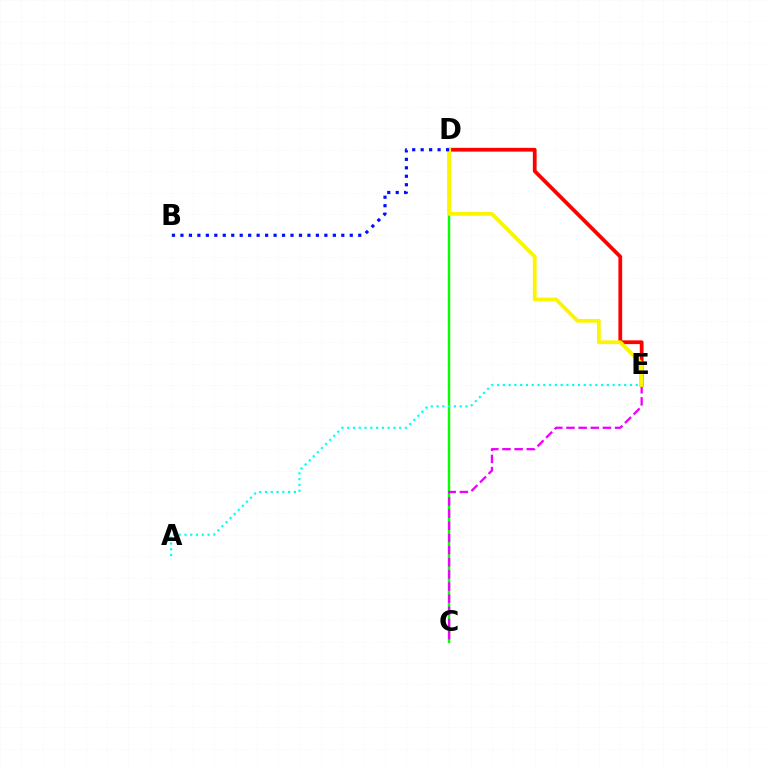{('C', 'D'): [{'color': '#08ff00', 'line_style': 'solid', 'thickness': 1.74}], ('C', 'E'): [{'color': '#ee00ff', 'line_style': 'dashed', 'thickness': 1.65}], ('D', 'E'): [{'color': '#ff0000', 'line_style': 'solid', 'thickness': 2.71}, {'color': '#fcf500', 'line_style': 'solid', 'thickness': 2.71}], ('A', 'E'): [{'color': '#00fff6', 'line_style': 'dotted', 'thickness': 1.57}], ('B', 'D'): [{'color': '#0010ff', 'line_style': 'dotted', 'thickness': 2.3}]}